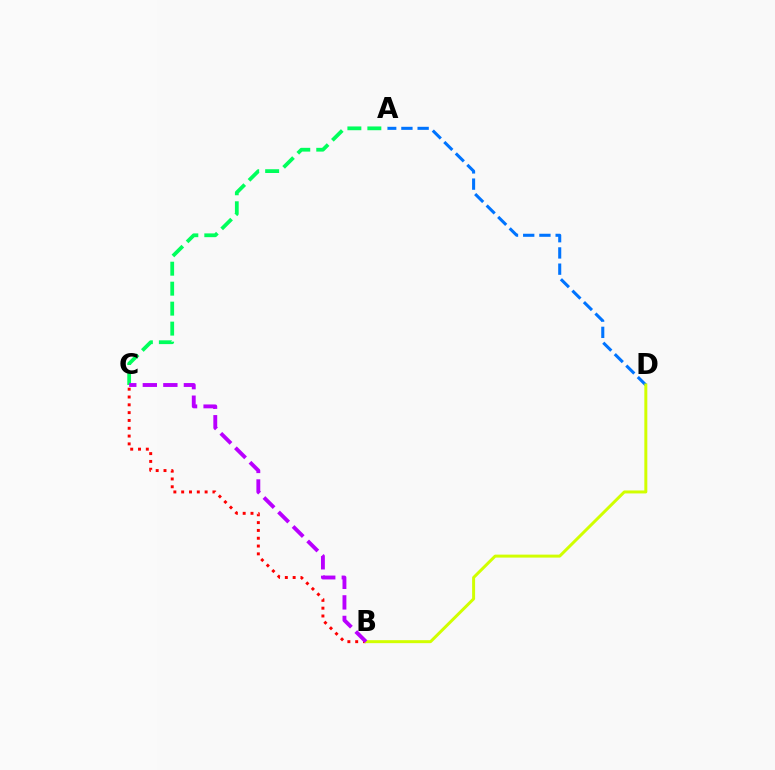{('A', 'C'): [{'color': '#00ff5c', 'line_style': 'dashed', 'thickness': 2.71}], ('B', 'C'): [{'color': '#ff0000', 'line_style': 'dotted', 'thickness': 2.12}, {'color': '#b900ff', 'line_style': 'dashed', 'thickness': 2.79}], ('A', 'D'): [{'color': '#0074ff', 'line_style': 'dashed', 'thickness': 2.2}], ('B', 'D'): [{'color': '#d1ff00', 'line_style': 'solid', 'thickness': 2.14}]}